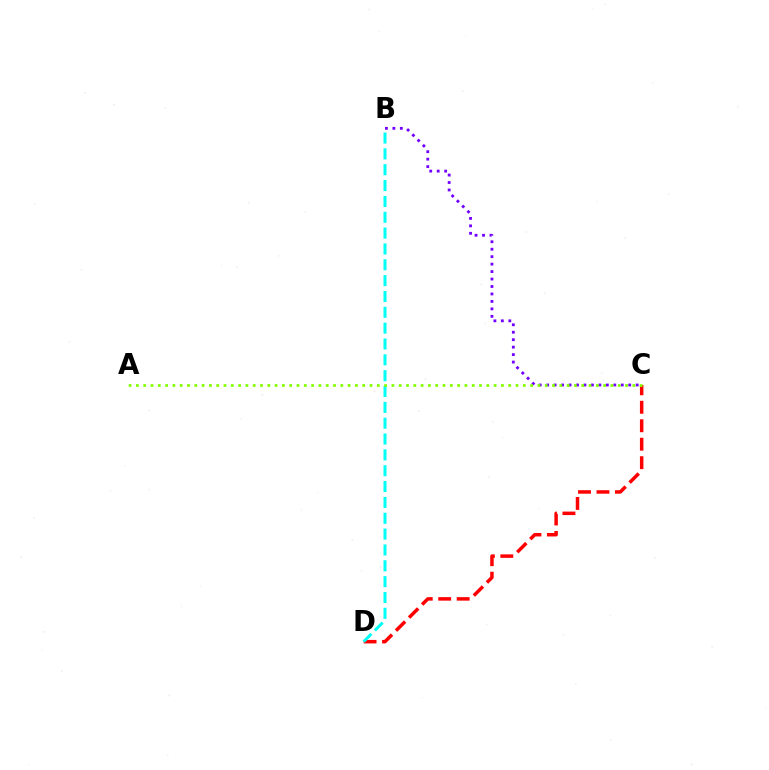{('C', 'D'): [{'color': '#ff0000', 'line_style': 'dashed', 'thickness': 2.51}], ('B', 'D'): [{'color': '#00fff6', 'line_style': 'dashed', 'thickness': 2.15}], ('B', 'C'): [{'color': '#7200ff', 'line_style': 'dotted', 'thickness': 2.03}], ('A', 'C'): [{'color': '#84ff00', 'line_style': 'dotted', 'thickness': 1.98}]}